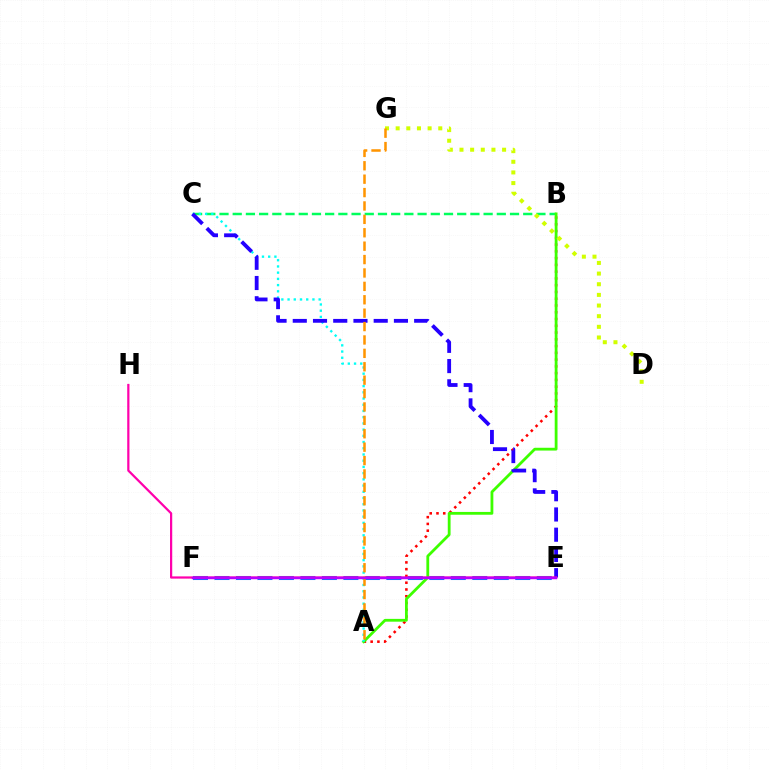{('B', 'C'): [{'color': '#00ff5c', 'line_style': 'dashed', 'thickness': 1.79}], ('A', 'B'): [{'color': '#ff0000', 'line_style': 'dotted', 'thickness': 1.84}, {'color': '#3dff00', 'line_style': 'solid', 'thickness': 2.01}], ('D', 'G'): [{'color': '#d1ff00', 'line_style': 'dotted', 'thickness': 2.89}], ('E', 'F'): [{'color': '#0074ff', 'line_style': 'dashed', 'thickness': 2.92}, {'color': '#b900ff', 'line_style': 'solid', 'thickness': 1.77}], ('A', 'C'): [{'color': '#00fff6', 'line_style': 'dotted', 'thickness': 1.69}], ('C', 'E'): [{'color': '#2500ff', 'line_style': 'dashed', 'thickness': 2.75}], ('E', 'H'): [{'color': '#ff00ac', 'line_style': 'solid', 'thickness': 1.6}], ('A', 'G'): [{'color': '#ff9400', 'line_style': 'dashed', 'thickness': 1.82}]}